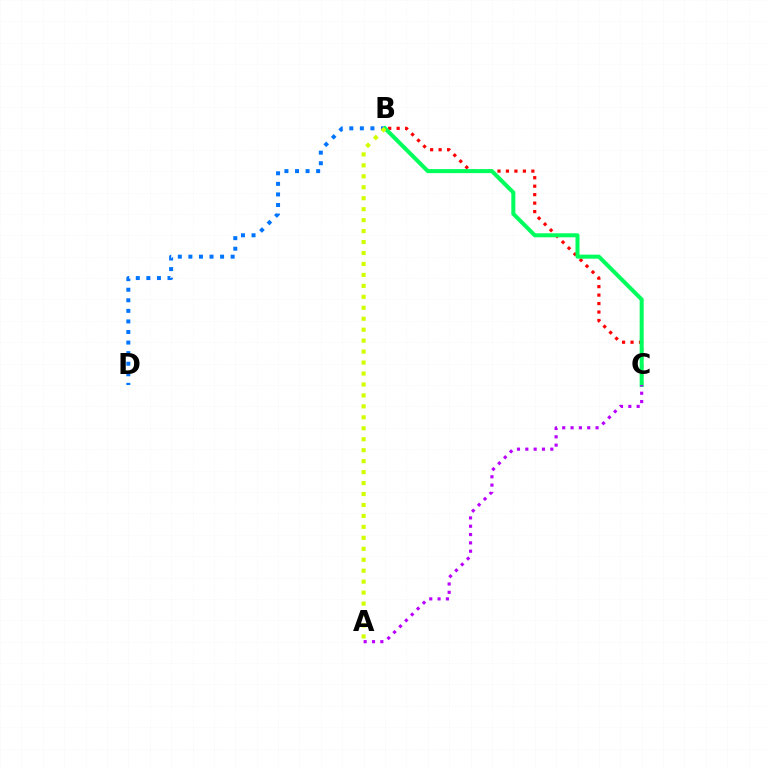{('B', 'C'): [{'color': '#ff0000', 'line_style': 'dotted', 'thickness': 2.3}, {'color': '#00ff5c', 'line_style': 'solid', 'thickness': 2.9}], ('B', 'D'): [{'color': '#0074ff', 'line_style': 'dotted', 'thickness': 2.87}], ('A', 'C'): [{'color': '#b900ff', 'line_style': 'dotted', 'thickness': 2.26}], ('A', 'B'): [{'color': '#d1ff00', 'line_style': 'dotted', 'thickness': 2.98}]}